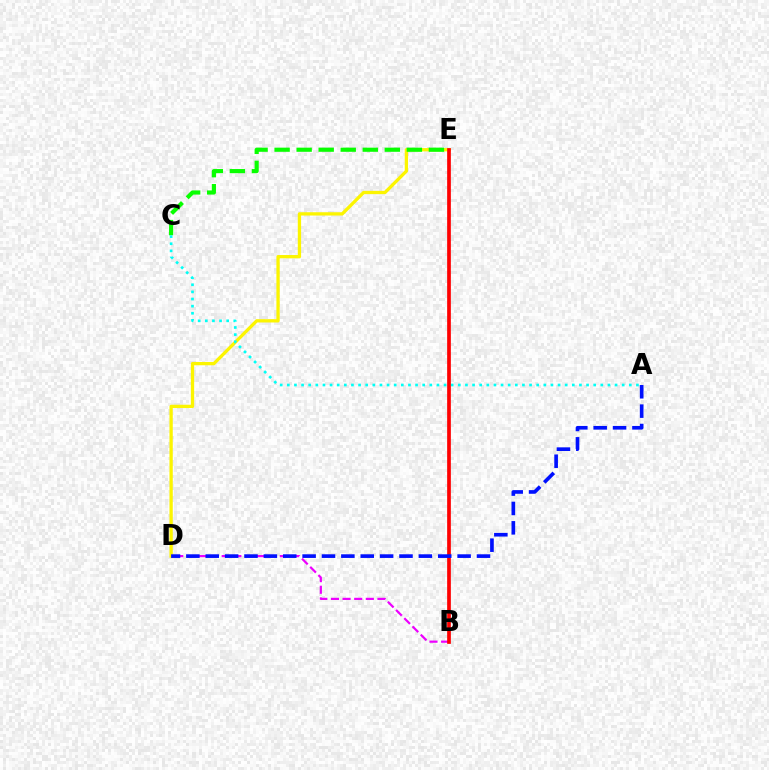{('B', 'D'): [{'color': '#ee00ff', 'line_style': 'dashed', 'thickness': 1.58}], ('D', 'E'): [{'color': '#fcf500', 'line_style': 'solid', 'thickness': 2.37}], ('C', 'E'): [{'color': '#08ff00', 'line_style': 'dashed', 'thickness': 2.99}], ('A', 'C'): [{'color': '#00fff6', 'line_style': 'dotted', 'thickness': 1.94}], ('B', 'E'): [{'color': '#ff0000', 'line_style': 'solid', 'thickness': 2.67}], ('A', 'D'): [{'color': '#0010ff', 'line_style': 'dashed', 'thickness': 2.63}]}